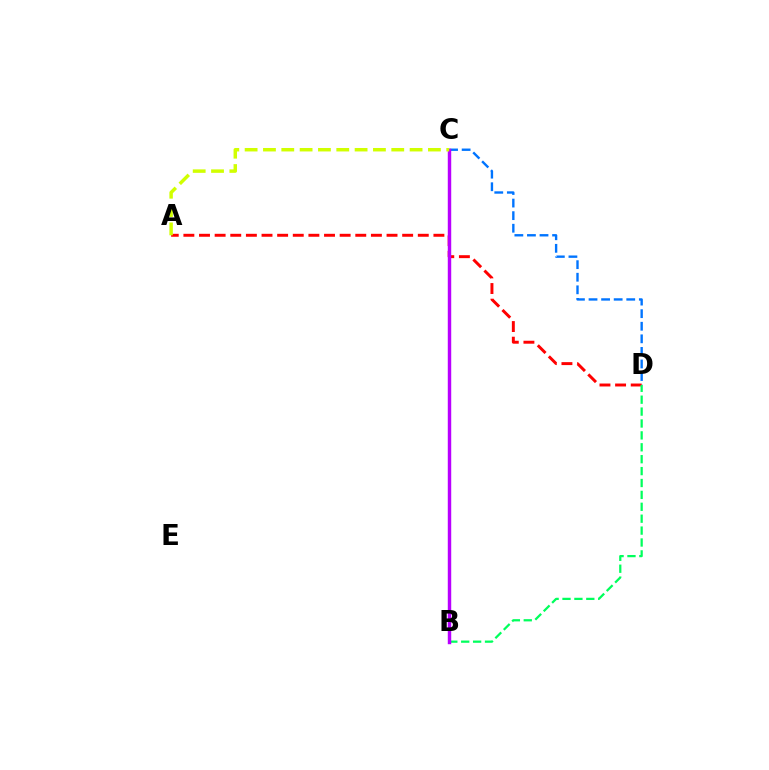{('C', 'D'): [{'color': '#0074ff', 'line_style': 'dashed', 'thickness': 1.71}], ('A', 'D'): [{'color': '#ff0000', 'line_style': 'dashed', 'thickness': 2.12}], ('B', 'D'): [{'color': '#00ff5c', 'line_style': 'dashed', 'thickness': 1.62}], ('B', 'C'): [{'color': '#b900ff', 'line_style': 'solid', 'thickness': 2.47}], ('A', 'C'): [{'color': '#d1ff00', 'line_style': 'dashed', 'thickness': 2.49}]}